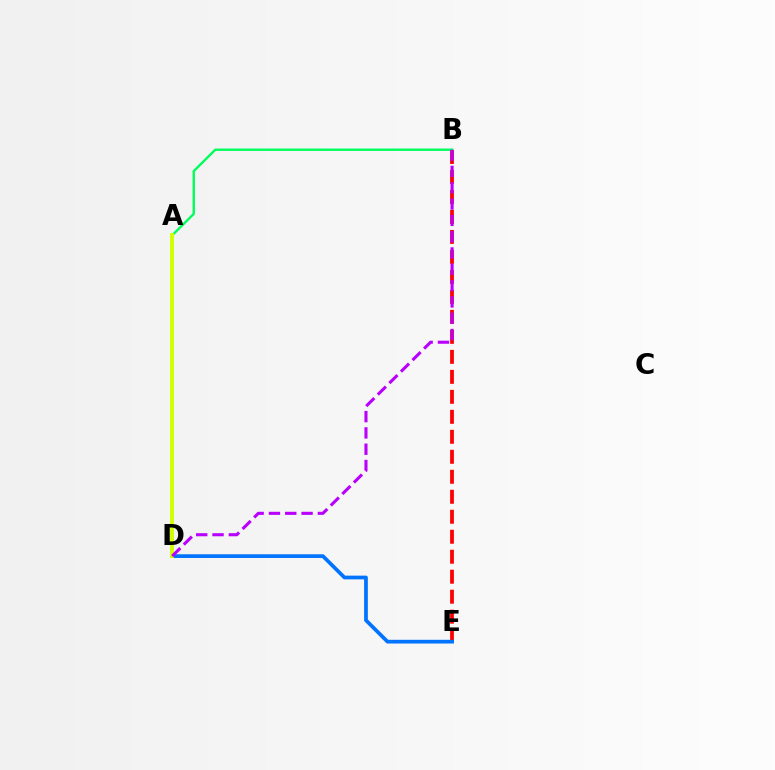{('A', 'B'): [{'color': '#00ff5c', 'line_style': 'solid', 'thickness': 1.73}], ('B', 'E'): [{'color': '#ff0000', 'line_style': 'dashed', 'thickness': 2.72}], ('D', 'E'): [{'color': '#0074ff', 'line_style': 'solid', 'thickness': 2.68}], ('A', 'D'): [{'color': '#d1ff00', 'line_style': 'solid', 'thickness': 2.81}], ('B', 'D'): [{'color': '#b900ff', 'line_style': 'dashed', 'thickness': 2.22}]}